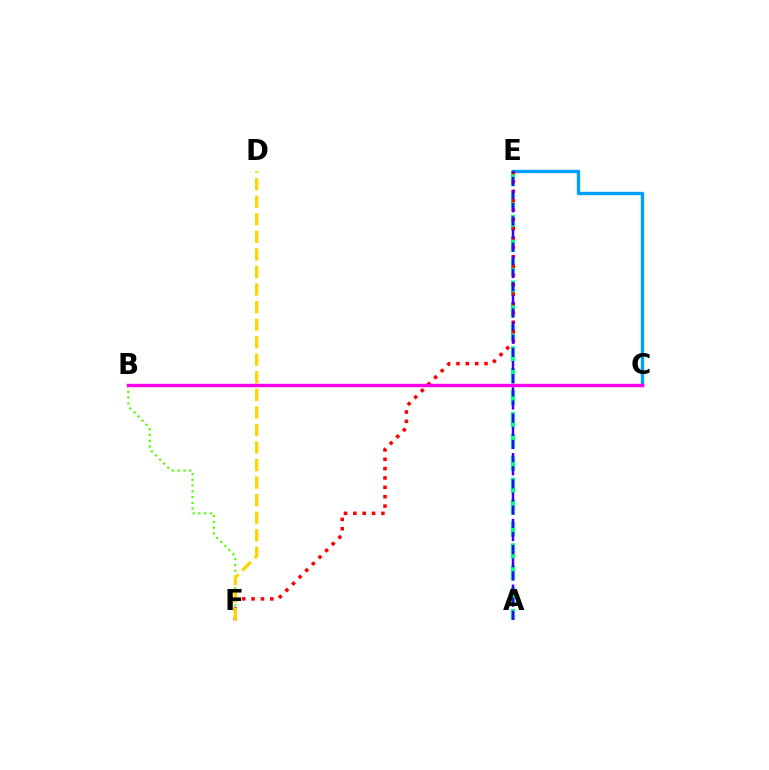{('A', 'E'): [{'color': '#00ff86', 'line_style': 'dashed', 'thickness': 2.97}, {'color': '#3700ff', 'line_style': 'dashed', 'thickness': 1.79}], ('B', 'F'): [{'color': '#4fff00', 'line_style': 'dotted', 'thickness': 1.57}], ('C', 'E'): [{'color': '#009eff', 'line_style': 'solid', 'thickness': 2.43}], ('E', 'F'): [{'color': '#ff0000', 'line_style': 'dotted', 'thickness': 2.54}], ('B', 'C'): [{'color': '#ff00ed', 'line_style': 'solid', 'thickness': 2.45}], ('D', 'F'): [{'color': '#ffd500', 'line_style': 'dashed', 'thickness': 2.38}]}